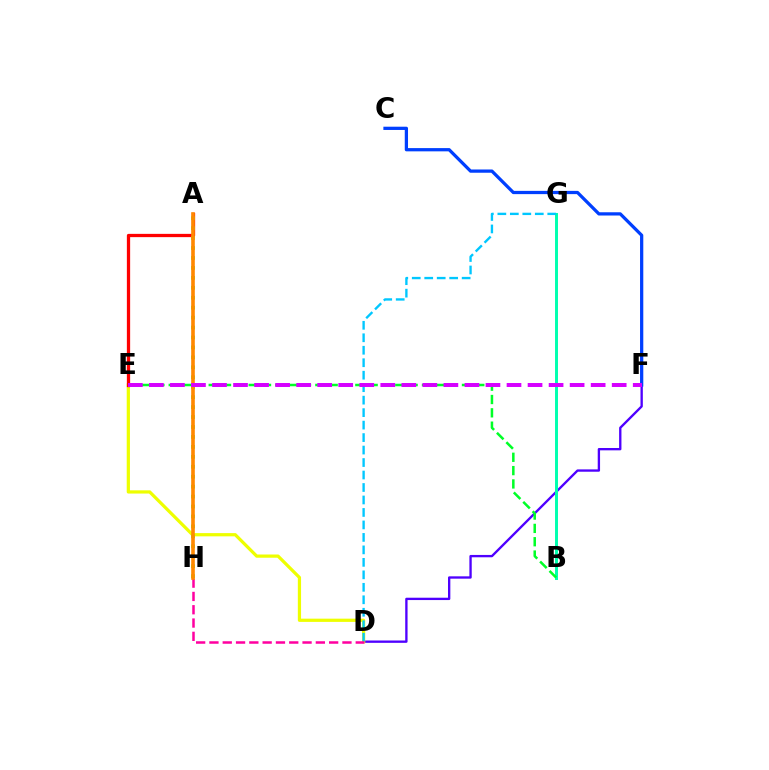{('D', 'F'): [{'color': '#4f00ff', 'line_style': 'solid', 'thickness': 1.68}], ('C', 'F'): [{'color': '#003fff', 'line_style': 'solid', 'thickness': 2.34}], ('B', 'G'): [{'color': '#00ffaf', 'line_style': 'solid', 'thickness': 2.13}], ('D', 'E'): [{'color': '#eeff00', 'line_style': 'solid', 'thickness': 2.33}], ('D', 'G'): [{'color': '#00c7ff', 'line_style': 'dashed', 'thickness': 1.69}], ('D', 'H'): [{'color': '#ff00a0', 'line_style': 'dashed', 'thickness': 1.81}], ('A', 'E'): [{'color': '#ff0000', 'line_style': 'solid', 'thickness': 2.36}], ('A', 'H'): [{'color': '#66ff00', 'line_style': 'dotted', 'thickness': 2.7}, {'color': '#ff8800', 'line_style': 'solid', 'thickness': 2.61}], ('B', 'E'): [{'color': '#00ff27', 'line_style': 'dashed', 'thickness': 1.81}], ('E', 'F'): [{'color': '#d600ff', 'line_style': 'dashed', 'thickness': 2.86}]}